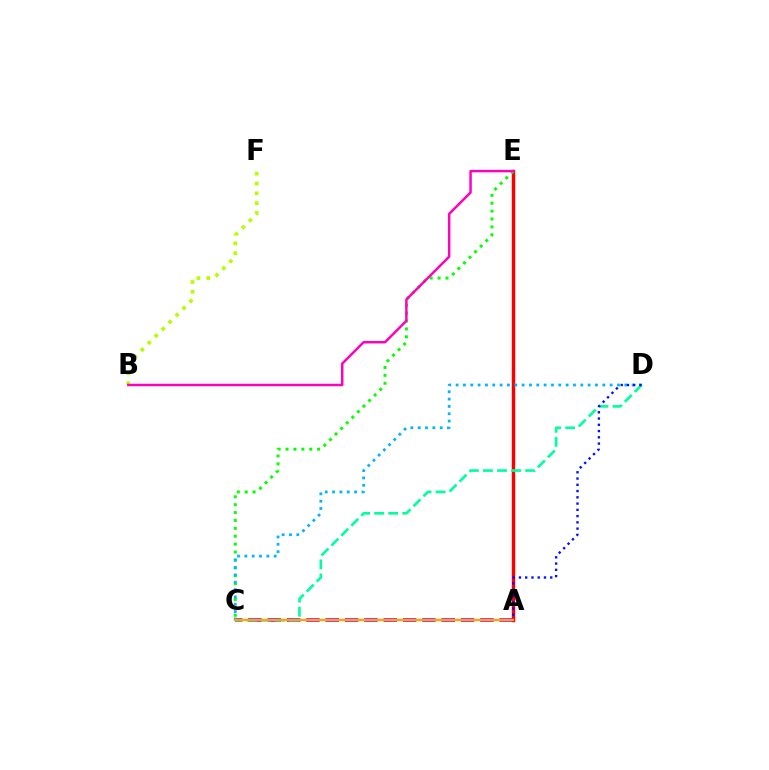{('A', 'E'): [{'color': '#ff0000', 'line_style': 'solid', 'thickness': 2.48}], ('C', 'E'): [{'color': '#08ff00', 'line_style': 'dotted', 'thickness': 2.14}], ('B', 'F'): [{'color': '#b3ff00', 'line_style': 'dotted', 'thickness': 2.67}], ('A', 'C'): [{'color': '#9b00ff', 'line_style': 'dashed', 'thickness': 2.63}, {'color': '#ffa500', 'line_style': 'solid', 'thickness': 1.7}], ('C', 'D'): [{'color': '#00b5ff', 'line_style': 'dotted', 'thickness': 1.99}, {'color': '#00ff9d', 'line_style': 'dashed', 'thickness': 1.91}], ('A', 'D'): [{'color': '#0010ff', 'line_style': 'dotted', 'thickness': 1.7}], ('B', 'E'): [{'color': '#ff00bd', 'line_style': 'solid', 'thickness': 1.77}]}